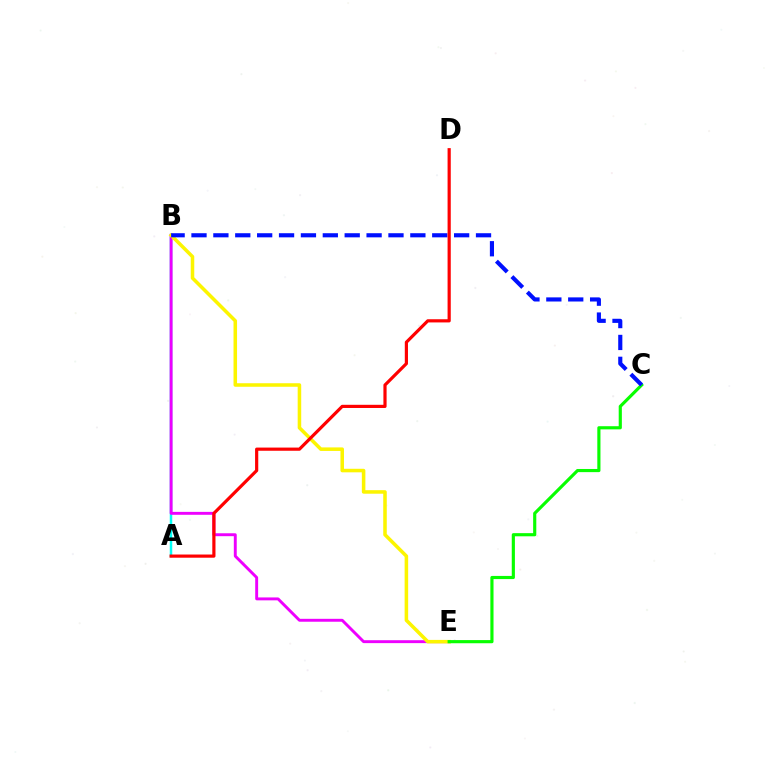{('A', 'B'): [{'color': '#00fff6', 'line_style': 'solid', 'thickness': 1.79}], ('B', 'E'): [{'color': '#ee00ff', 'line_style': 'solid', 'thickness': 2.1}, {'color': '#fcf500', 'line_style': 'solid', 'thickness': 2.54}], ('C', 'E'): [{'color': '#08ff00', 'line_style': 'solid', 'thickness': 2.27}], ('B', 'C'): [{'color': '#0010ff', 'line_style': 'dashed', 'thickness': 2.97}], ('A', 'D'): [{'color': '#ff0000', 'line_style': 'solid', 'thickness': 2.29}]}